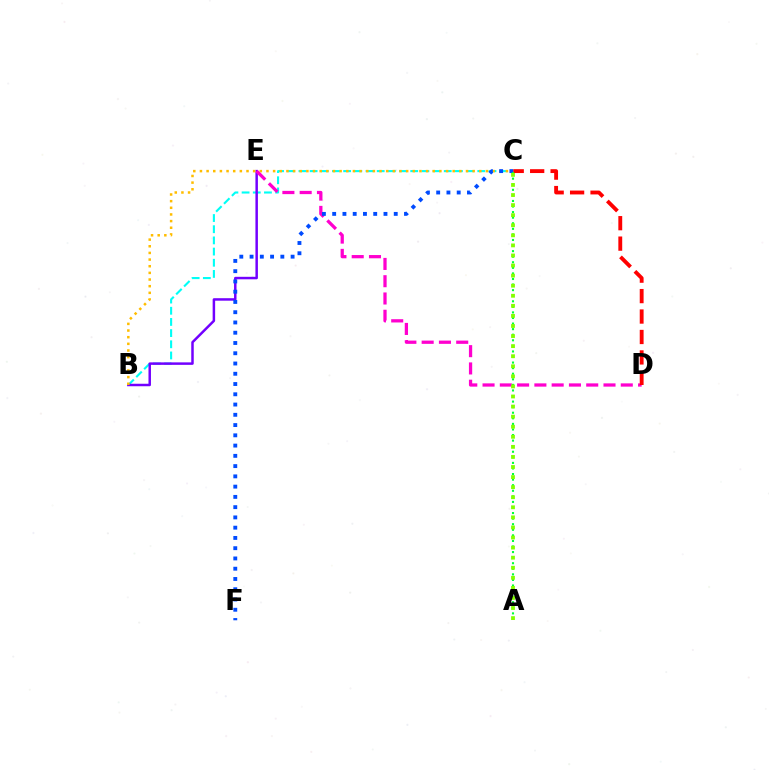{('B', 'C'): [{'color': '#00fff6', 'line_style': 'dashed', 'thickness': 1.52}, {'color': '#ffbd00', 'line_style': 'dotted', 'thickness': 1.81}], ('B', 'E'): [{'color': '#7200ff', 'line_style': 'solid', 'thickness': 1.79}], ('D', 'E'): [{'color': '#ff00cf', 'line_style': 'dashed', 'thickness': 2.35}], ('C', 'F'): [{'color': '#004bff', 'line_style': 'dotted', 'thickness': 2.79}], ('C', 'D'): [{'color': '#ff0000', 'line_style': 'dashed', 'thickness': 2.78}], ('A', 'C'): [{'color': '#00ff39', 'line_style': 'dotted', 'thickness': 1.51}, {'color': '#84ff00', 'line_style': 'dotted', 'thickness': 2.74}]}